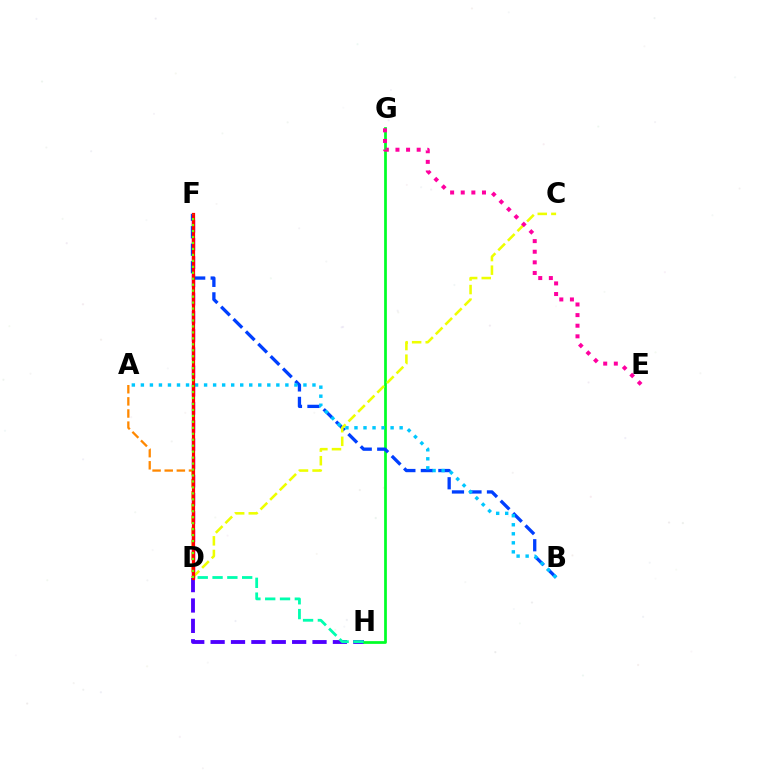{('D', 'H'): [{'color': '#4f00ff', 'line_style': 'dashed', 'thickness': 2.77}, {'color': '#00ffaf', 'line_style': 'dashed', 'thickness': 2.01}], ('G', 'H'): [{'color': '#00ff27', 'line_style': 'solid', 'thickness': 1.98}], ('D', 'F'): [{'color': '#d600ff', 'line_style': 'dashed', 'thickness': 2.47}, {'color': '#ff0000', 'line_style': 'solid', 'thickness': 2.31}, {'color': '#66ff00', 'line_style': 'dotted', 'thickness': 1.62}], ('A', 'D'): [{'color': '#ff8800', 'line_style': 'dashed', 'thickness': 1.65}], ('B', 'F'): [{'color': '#003fff', 'line_style': 'dashed', 'thickness': 2.38}], ('C', 'D'): [{'color': '#eeff00', 'line_style': 'dashed', 'thickness': 1.85}], ('A', 'B'): [{'color': '#00c7ff', 'line_style': 'dotted', 'thickness': 2.45}], ('E', 'G'): [{'color': '#ff00a0', 'line_style': 'dotted', 'thickness': 2.88}]}